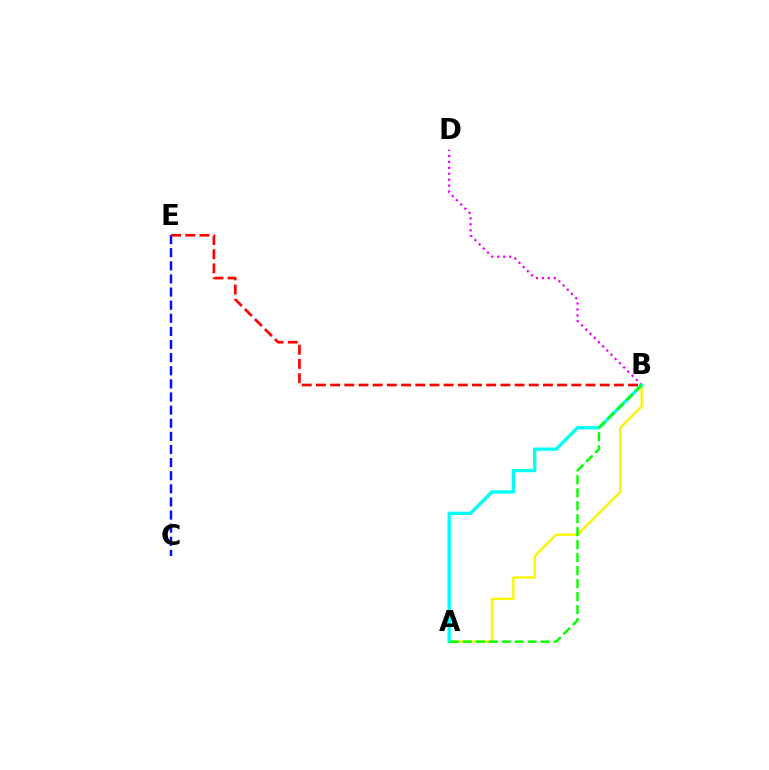{('C', 'E'): [{'color': '#0010ff', 'line_style': 'dashed', 'thickness': 1.78}], ('B', 'E'): [{'color': '#ff0000', 'line_style': 'dashed', 'thickness': 1.93}], ('A', 'B'): [{'color': '#fcf500', 'line_style': 'solid', 'thickness': 1.69}, {'color': '#00fff6', 'line_style': 'solid', 'thickness': 2.41}, {'color': '#08ff00', 'line_style': 'dashed', 'thickness': 1.76}], ('B', 'D'): [{'color': '#ee00ff', 'line_style': 'dotted', 'thickness': 1.61}]}